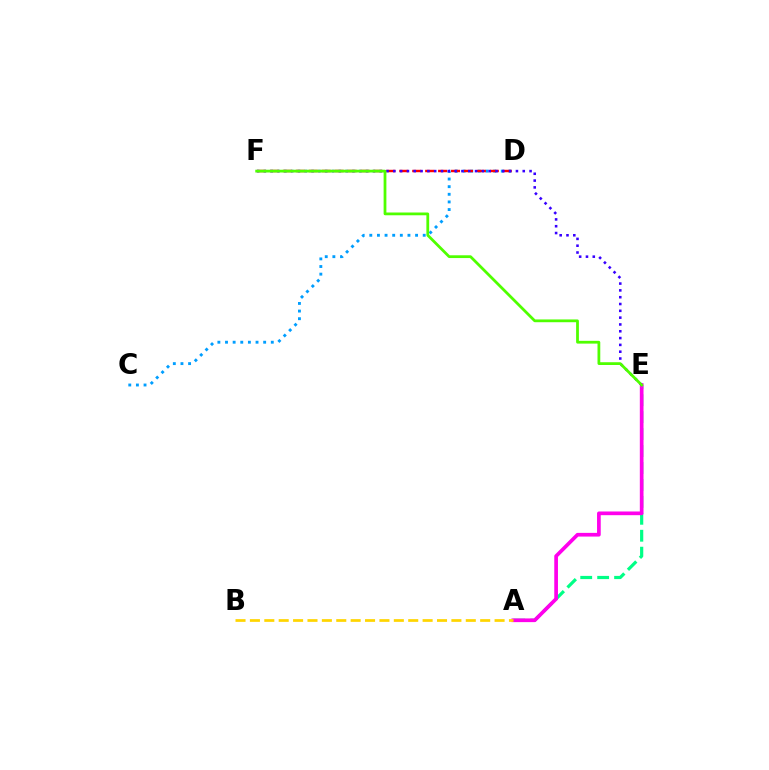{('A', 'E'): [{'color': '#00ff86', 'line_style': 'dashed', 'thickness': 2.3}, {'color': '#ff00ed', 'line_style': 'solid', 'thickness': 2.66}], ('C', 'D'): [{'color': '#009eff', 'line_style': 'dotted', 'thickness': 2.07}], ('D', 'F'): [{'color': '#ff0000', 'line_style': 'dashed', 'thickness': 1.76}], ('E', 'F'): [{'color': '#3700ff', 'line_style': 'dotted', 'thickness': 1.85}, {'color': '#4fff00', 'line_style': 'solid', 'thickness': 2.0}], ('A', 'B'): [{'color': '#ffd500', 'line_style': 'dashed', 'thickness': 1.96}]}